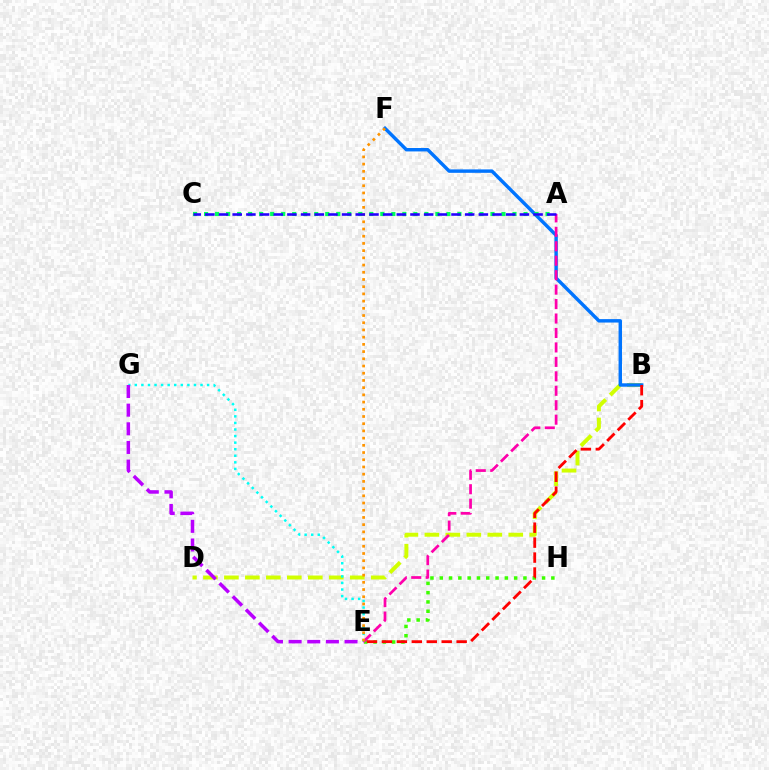{('B', 'D'): [{'color': '#d1ff00', 'line_style': 'dashed', 'thickness': 2.85}], ('E', 'H'): [{'color': '#3dff00', 'line_style': 'dotted', 'thickness': 2.53}], ('E', 'G'): [{'color': '#00fff6', 'line_style': 'dotted', 'thickness': 1.79}, {'color': '#b900ff', 'line_style': 'dashed', 'thickness': 2.53}], ('B', 'F'): [{'color': '#0074ff', 'line_style': 'solid', 'thickness': 2.47}], ('A', 'E'): [{'color': '#ff00ac', 'line_style': 'dashed', 'thickness': 1.96}], ('E', 'F'): [{'color': '#ff9400', 'line_style': 'dotted', 'thickness': 1.96}], ('B', 'E'): [{'color': '#ff0000', 'line_style': 'dashed', 'thickness': 2.03}], ('A', 'C'): [{'color': '#00ff5c', 'line_style': 'dotted', 'thickness': 2.99}, {'color': '#2500ff', 'line_style': 'dashed', 'thickness': 1.86}]}